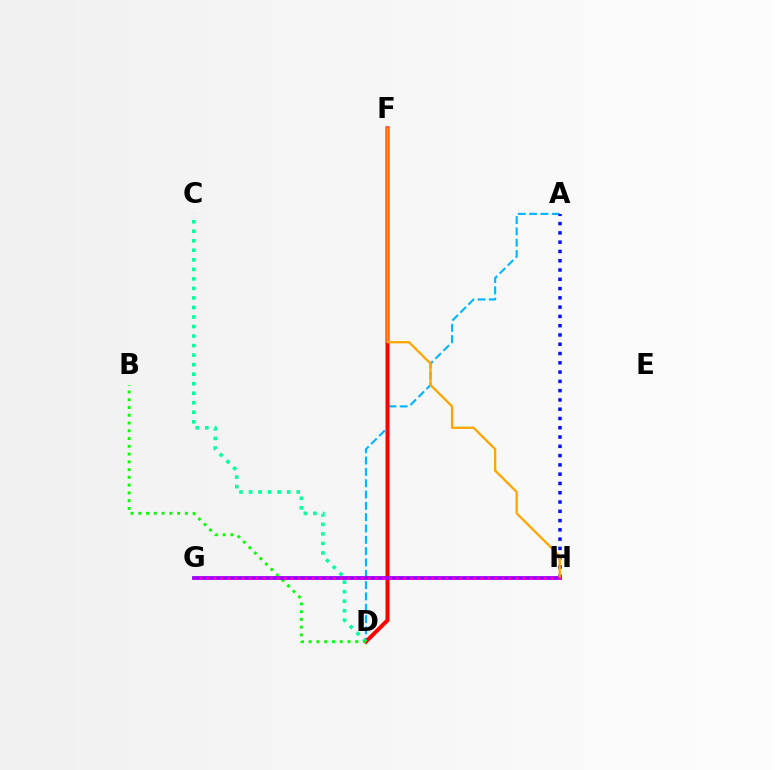{('A', 'D'): [{'color': '#00b5ff', 'line_style': 'dashed', 'thickness': 1.54}], ('D', 'F'): [{'color': '#ff0000', 'line_style': 'solid', 'thickness': 2.85}], ('A', 'H'): [{'color': '#0010ff', 'line_style': 'dotted', 'thickness': 2.52}], ('G', 'H'): [{'color': '#b3ff00', 'line_style': 'dashed', 'thickness': 1.61}, {'color': '#9b00ff', 'line_style': 'solid', 'thickness': 2.73}, {'color': '#ff00bd', 'line_style': 'dotted', 'thickness': 1.91}], ('C', 'D'): [{'color': '#00ff9d', 'line_style': 'dotted', 'thickness': 2.59}], ('B', 'D'): [{'color': '#08ff00', 'line_style': 'dotted', 'thickness': 2.11}], ('F', 'H'): [{'color': '#ffa500', 'line_style': 'solid', 'thickness': 1.64}]}